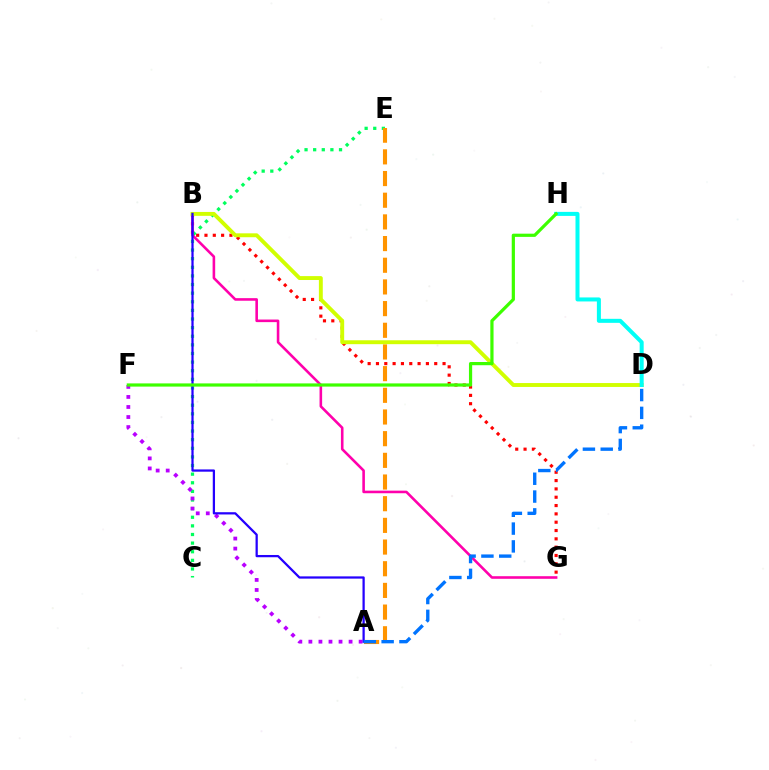{('B', 'G'): [{'color': '#ff0000', 'line_style': 'dotted', 'thickness': 2.26}, {'color': '#ff00ac', 'line_style': 'solid', 'thickness': 1.87}], ('C', 'E'): [{'color': '#00ff5c', 'line_style': 'dotted', 'thickness': 2.34}], ('B', 'D'): [{'color': '#d1ff00', 'line_style': 'solid', 'thickness': 2.81}], ('A', 'F'): [{'color': '#b900ff', 'line_style': 'dotted', 'thickness': 2.73}], ('A', 'E'): [{'color': '#ff9400', 'line_style': 'dashed', 'thickness': 2.94}], ('D', 'H'): [{'color': '#00fff6', 'line_style': 'solid', 'thickness': 2.89}], ('A', 'B'): [{'color': '#2500ff', 'line_style': 'solid', 'thickness': 1.62}], ('F', 'H'): [{'color': '#3dff00', 'line_style': 'solid', 'thickness': 2.31}], ('A', 'D'): [{'color': '#0074ff', 'line_style': 'dashed', 'thickness': 2.42}]}